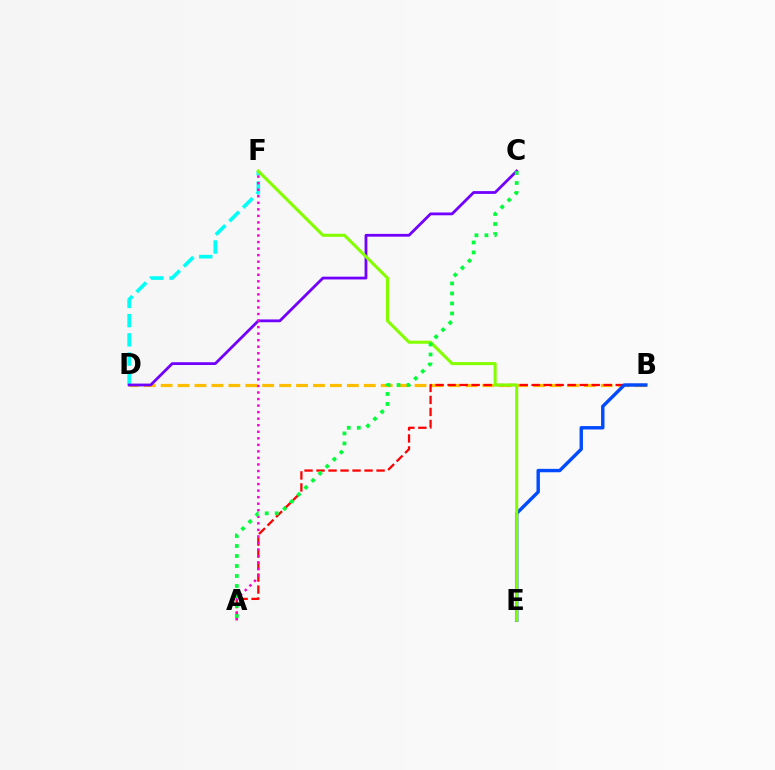{('B', 'D'): [{'color': '#ffbd00', 'line_style': 'dashed', 'thickness': 2.3}], ('A', 'B'): [{'color': '#ff0000', 'line_style': 'dashed', 'thickness': 1.63}], ('D', 'F'): [{'color': '#00fff6', 'line_style': 'dashed', 'thickness': 2.61}], ('C', 'D'): [{'color': '#7200ff', 'line_style': 'solid', 'thickness': 2.01}], ('A', 'F'): [{'color': '#ff00cf', 'line_style': 'dotted', 'thickness': 1.78}], ('B', 'E'): [{'color': '#004bff', 'line_style': 'solid', 'thickness': 2.45}], ('E', 'F'): [{'color': '#84ff00', 'line_style': 'solid', 'thickness': 2.21}], ('A', 'C'): [{'color': '#00ff39', 'line_style': 'dotted', 'thickness': 2.72}]}